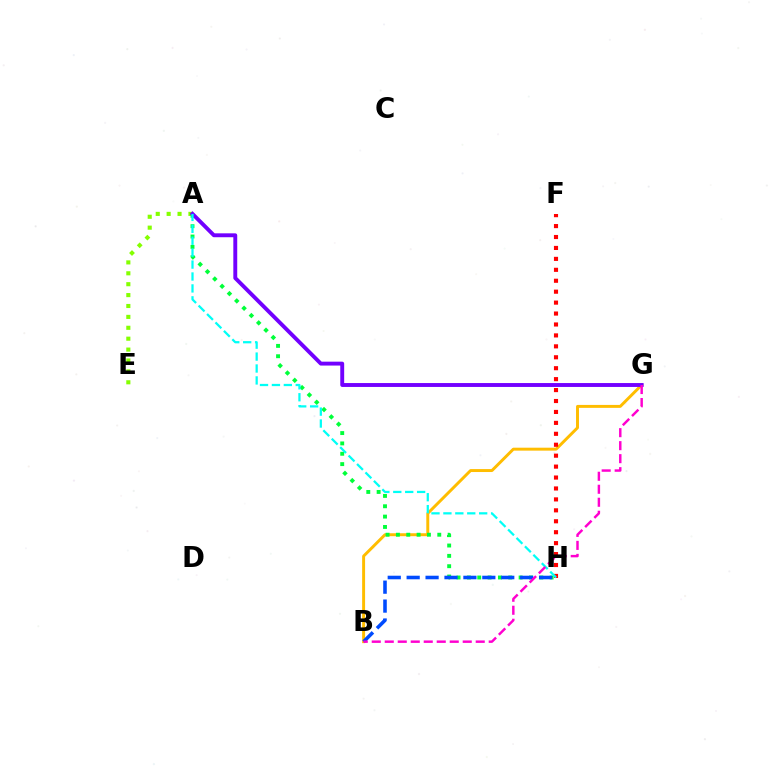{('B', 'G'): [{'color': '#ffbd00', 'line_style': 'solid', 'thickness': 2.12}, {'color': '#ff00cf', 'line_style': 'dashed', 'thickness': 1.77}], ('A', 'E'): [{'color': '#84ff00', 'line_style': 'dotted', 'thickness': 2.96}], ('A', 'H'): [{'color': '#00ff39', 'line_style': 'dotted', 'thickness': 2.81}, {'color': '#00fff6', 'line_style': 'dashed', 'thickness': 1.62}], ('B', 'H'): [{'color': '#004bff', 'line_style': 'dashed', 'thickness': 2.57}], ('F', 'H'): [{'color': '#ff0000', 'line_style': 'dotted', 'thickness': 2.97}], ('A', 'G'): [{'color': '#7200ff', 'line_style': 'solid', 'thickness': 2.81}]}